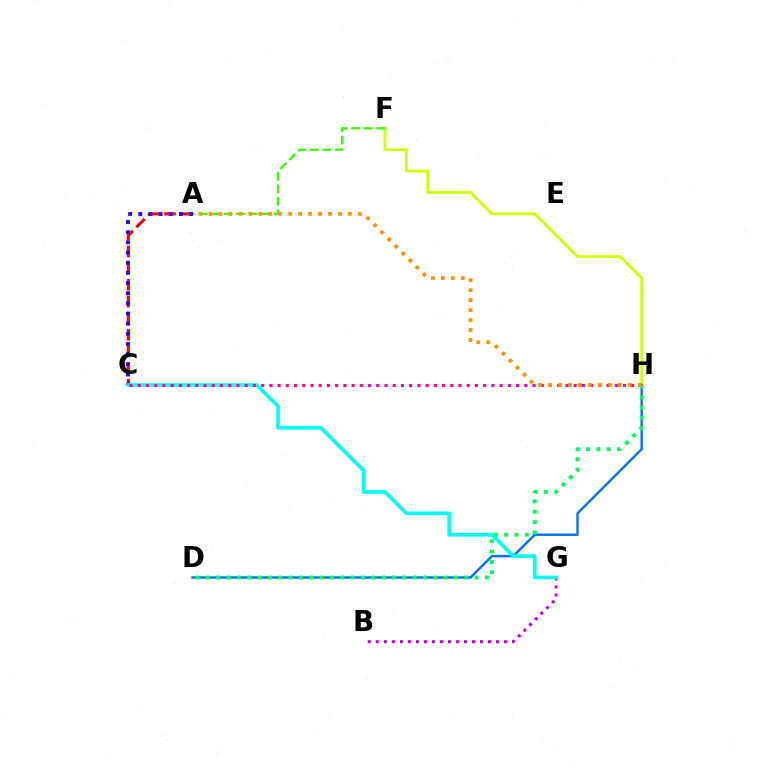{('A', 'C'): [{'color': '#ff0000', 'line_style': 'dashed', 'thickness': 2.26}, {'color': '#2500ff', 'line_style': 'dotted', 'thickness': 2.76}], ('F', 'H'): [{'color': '#d1ff00', 'line_style': 'solid', 'thickness': 2.03}], ('A', 'F'): [{'color': '#3dff00', 'line_style': 'dashed', 'thickness': 1.7}], ('B', 'G'): [{'color': '#b900ff', 'line_style': 'dotted', 'thickness': 2.18}], ('D', 'H'): [{'color': '#0074ff', 'line_style': 'solid', 'thickness': 1.74}, {'color': '#00ff5c', 'line_style': 'dotted', 'thickness': 2.81}], ('C', 'G'): [{'color': '#00fff6', 'line_style': 'solid', 'thickness': 2.64}], ('C', 'H'): [{'color': '#ff00ac', 'line_style': 'dotted', 'thickness': 2.23}], ('A', 'H'): [{'color': '#ff9400', 'line_style': 'dotted', 'thickness': 2.71}]}